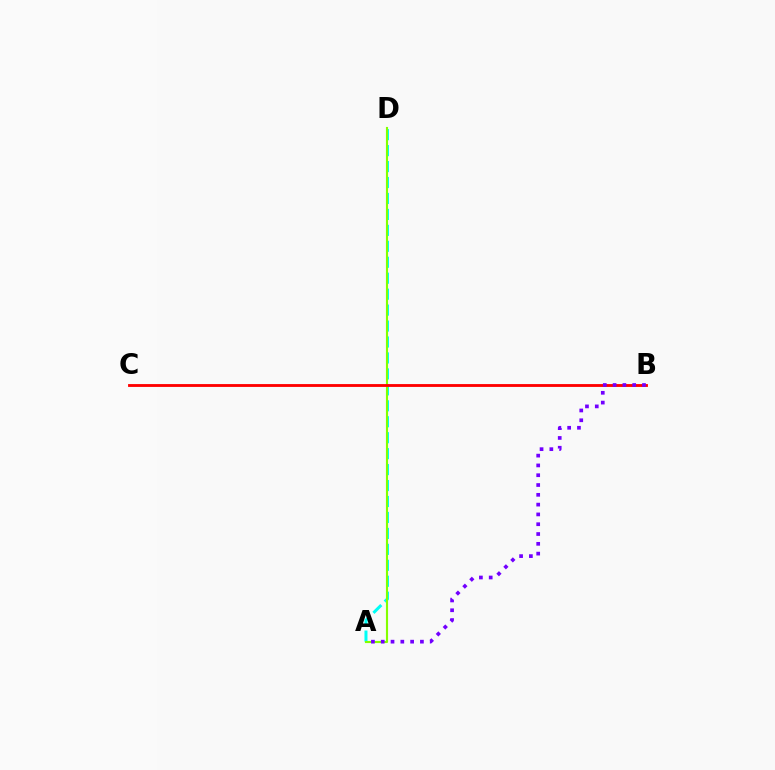{('A', 'D'): [{'color': '#00fff6', 'line_style': 'dashed', 'thickness': 2.17}, {'color': '#84ff00', 'line_style': 'solid', 'thickness': 1.53}], ('B', 'C'): [{'color': '#ff0000', 'line_style': 'solid', 'thickness': 2.05}], ('A', 'B'): [{'color': '#7200ff', 'line_style': 'dotted', 'thickness': 2.66}]}